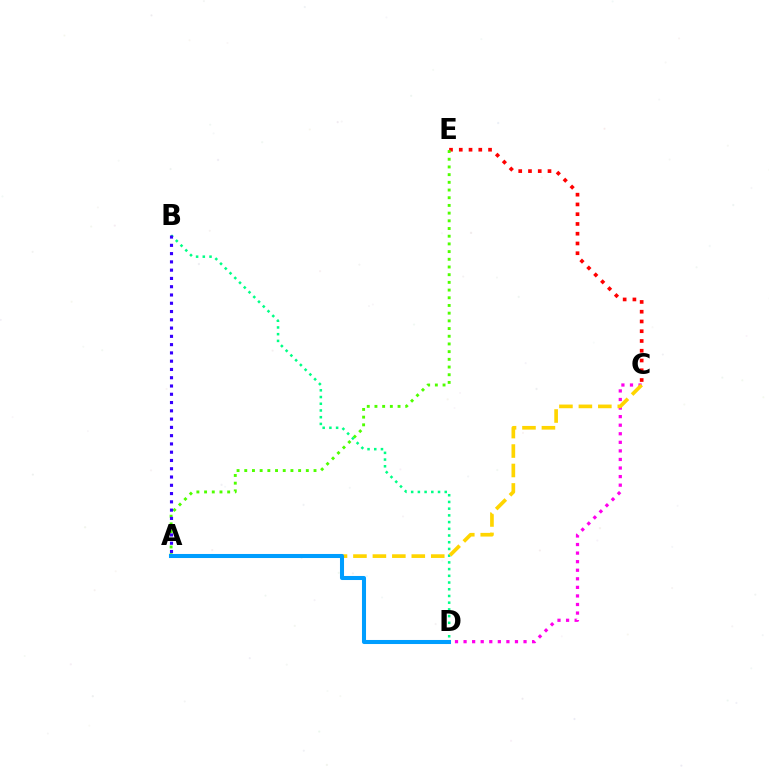{('C', 'E'): [{'color': '#ff0000', 'line_style': 'dotted', 'thickness': 2.65}], ('A', 'E'): [{'color': '#4fff00', 'line_style': 'dotted', 'thickness': 2.09}], ('B', 'D'): [{'color': '#00ff86', 'line_style': 'dotted', 'thickness': 1.82}], ('C', 'D'): [{'color': '#ff00ed', 'line_style': 'dotted', 'thickness': 2.33}], ('A', 'B'): [{'color': '#3700ff', 'line_style': 'dotted', 'thickness': 2.25}], ('A', 'C'): [{'color': '#ffd500', 'line_style': 'dashed', 'thickness': 2.64}], ('A', 'D'): [{'color': '#009eff', 'line_style': 'solid', 'thickness': 2.92}]}